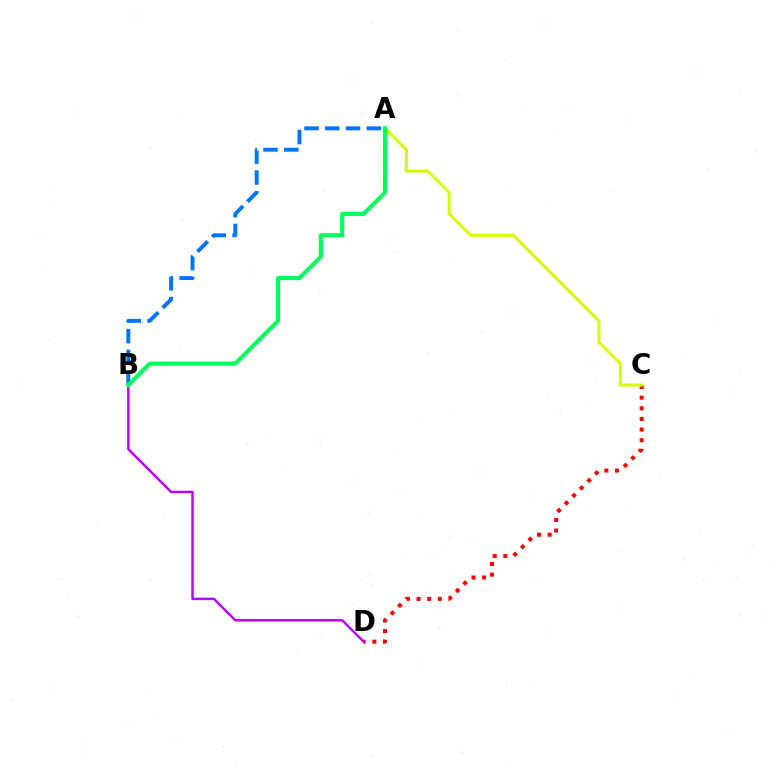{('C', 'D'): [{'color': '#ff0000', 'line_style': 'dotted', 'thickness': 2.89}], ('A', 'C'): [{'color': '#d1ff00', 'line_style': 'solid', 'thickness': 2.18}], ('B', 'D'): [{'color': '#b900ff', 'line_style': 'solid', 'thickness': 1.76}], ('A', 'B'): [{'color': '#0074ff', 'line_style': 'dashed', 'thickness': 2.82}, {'color': '#00ff5c', 'line_style': 'solid', 'thickness': 2.99}]}